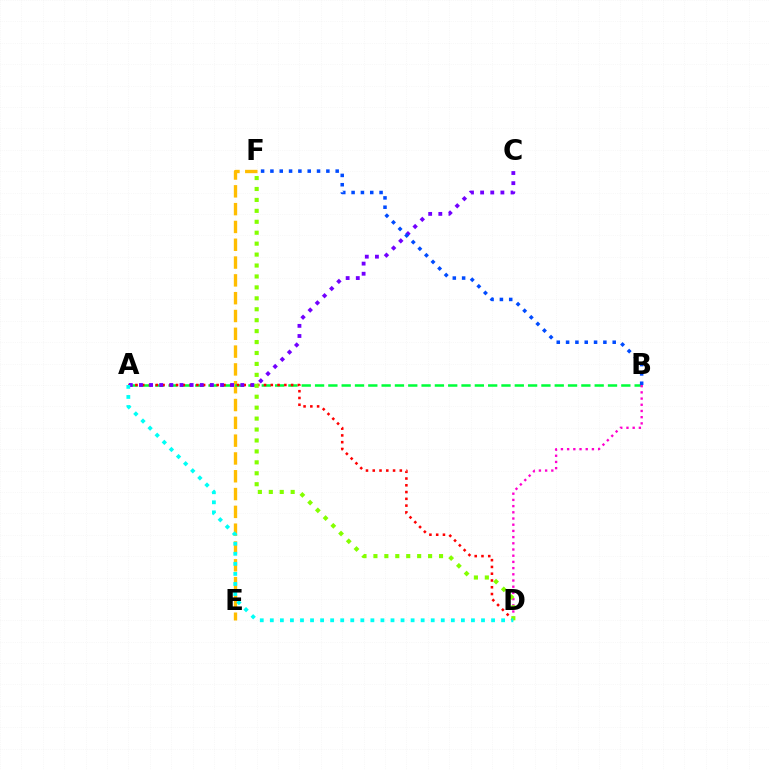{('E', 'F'): [{'color': '#ffbd00', 'line_style': 'dashed', 'thickness': 2.42}], ('A', 'B'): [{'color': '#00ff39', 'line_style': 'dashed', 'thickness': 1.81}], ('A', 'D'): [{'color': '#ff0000', 'line_style': 'dotted', 'thickness': 1.84}, {'color': '#00fff6', 'line_style': 'dotted', 'thickness': 2.73}], ('A', 'C'): [{'color': '#7200ff', 'line_style': 'dotted', 'thickness': 2.75}], ('B', 'D'): [{'color': '#ff00cf', 'line_style': 'dotted', 'thickness': 1.68}], ('D', 'F'): [{'color': '#84ff00', 'line_style': 'dotted', 'thickness': 2.97}], ('B', 'F'): [{'color': '#004bff', 'line_style': 'dotted', 'thickness': 2.53}]}